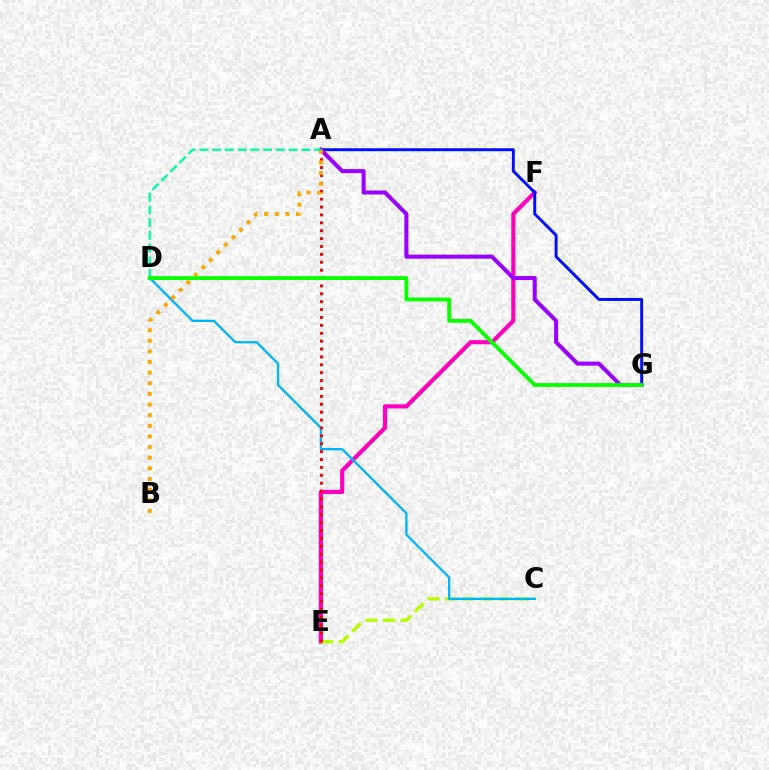{('E', 'F'): [{'color': '#ff00bd', 'line_style': 'solid', 'thickness': 3.0}], ('A', 'G'): [{'color': '#0010ff', 'line_style': 'solid', 'thickness': 2.13}, {'color': '#9b00ff', 'line_style': 'solid', 'thickness': 2.92}], ('C', 'E'): [{'color': '#b3ff00', 'line_style': 'dashed', 'thickness': 2.41}], ('C', 'D'): [{'color': '#00b5ff', 'line_style': 'solid', 'thickness': 1.66}], ('A', 'E'): [{'color': '#ff0000', 'line_style': 'dotted', 'thickness': 2.14}], ('A', 'B'): [{'color': '#ffa500', 'line_style': 'dotted', 'thickness': 2.89}], ('A', 'D'): [{'color': '#00ff9d', 'line_style': 'dashed', 'thickness': 1.73}], ('D', 'G'): [{'color': '#08ff00', 'line_style': 'solid', 'thickness': 2.76}]}